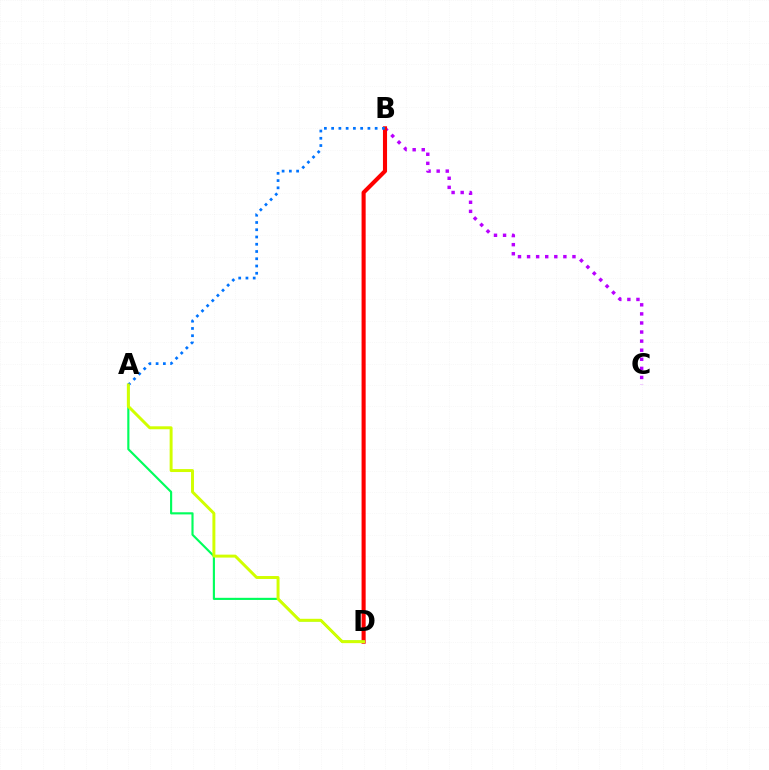{('B', 'C'): [{'color': '#b900ff', 'line_style': 'dotted', 'thickness': 2.47}], ('B', 'D'): [{'color': '#ff0000', 'line_style': 'solid', 'thickness': 2.95}], ('A', 'D'): [{'color': '#00ff5c', 'line_style': 'solid', 'thickness': 1.54}, {'color': '#d1ff00', 'line_style': 'solid', 'thickness': 2.13}], ('A', 'B'): [{'color': '#0074ff', 'line_style': 'dotted', 'thickness': 1.97}]}